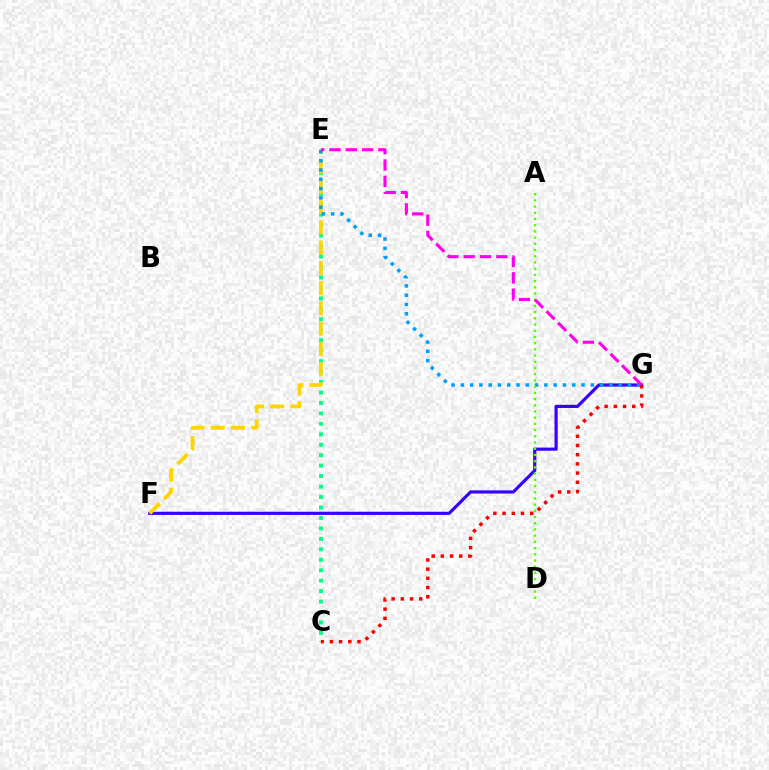{('C', 'E'): [{'color': '#00ff86', 'line_style': 'dotted', 'thickness': 2.84}], ('F', 'G'): [{'color': '#3700ff', 'line_style': 'solid', 'thickness': 2.28}], ('E', 'F'): [{'color': '#ffd500', 'line_style': 'dashed', 'thickness': 2.75}], ('E', 'G'): [{'color': '#009eff', 'line_style': 'dotted', 'thickness': 2.52}, {'color': '#ff00ed', 'line_style': 'dashed', 'thickness': 2.22}], ('A', 'D'): [{'color': '#4fff00', 'line_style': 'dotted', 'thickness': 1.69}], ('C', 'G'): [{'color': '#ff0000', 'line_style': 'dotted', 'thickness': 2.5}]}